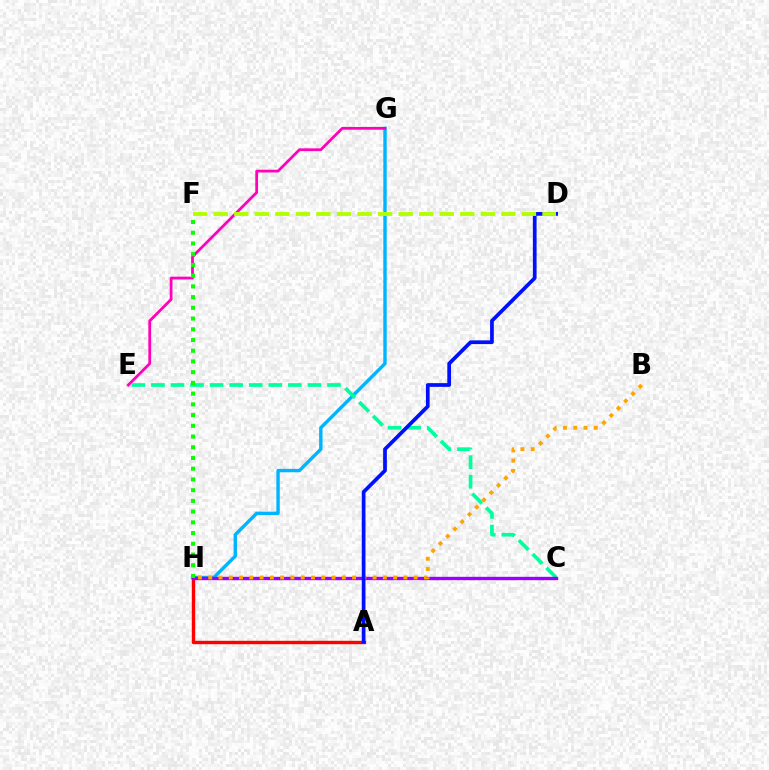{('G', 'H'): [{'color': '#00b5ff', 'line_style': 'solid', 'thickness': 2.45}], ('A', 'H'): [{'color': '#ff0000', 'line_style': 'solid', 'thickness': 2.45}], ('E', 'G'): [{'color': '#ff00bd', 'line_style': 'solid', 'thickness': 1.99}], ('C', 'E'): [{'color': '#00ff9d', 'line_style': 'dashed', 'thickness': 2.66}], ('C', 'H'): [{'color': '#9b00ff', 'line_style': 'solid', 'thickness': 2.42}], ('B', 'H'): [{'color': '#ffa500', 'line_style': 'dotted', 'thickness': 2.79}], ('F', 'H'): [{'color': '#08ff00', 'line_style': 'dotted', 'thickness': 2.91}], ('A', 'D'): [{'color': '#0010ff', 'line_style': 'solid', 'thickness': 2.68}], ('D', 'F'): [{'color': '#b3ff00', 'line_style': 'dashed', 'thickness': 2.79}]}